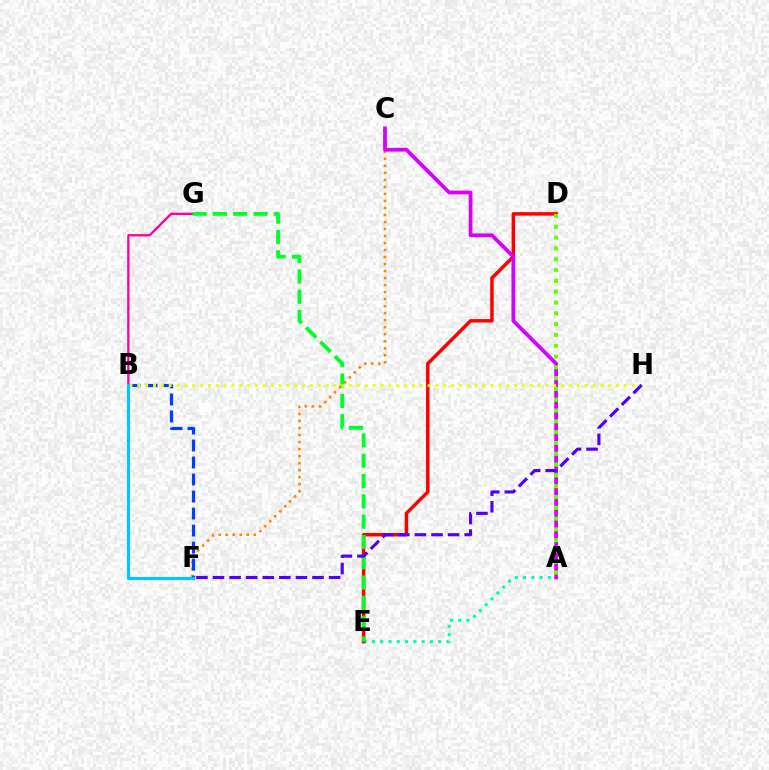{('B', 'G'): [{'color': '#ff00a0', 'line_style': 'solid', 'thickness': 1.68}], ('A', 'E'): [{'color': '#00ffaf', 'line_style': 'dotted', 'thickness': 2.25}], ('C', 'F'): [{'color': '#ff8800', 'line_style': 'dotted', 'thickness': 1.91}], ('D', 'E'): [{'color': '#ff0000', 'line_style': 'solid', 'thickness': 2.52}], ('B', 'F'): [{'color': '#003fff', 'line_style': 'dashed', 'thickness': 2.31}, {'color': '#00c7ff', 'line_style': 'solid', 'thickness': 2.25}], ('A', 'C'): [{'color': '#d600ff', 'line_style': 'solid', 'thickness': 2.71}], ('E', 'G'): [{'color': '#00ff27', 'line_style': 'dashed', 'thickness': 2.76}], ('B', 'H'): [{'color': '#eeff00', 'line_style': 'dotted', 'thickness': 2.13}], ('F', 'H'): [{'color': '#4f00ff', 'line_style': 'dashed', 'thickness': 2.25}], ('A', 'D'): [{'color': '#66ff00', 'line_style': 'dotted', 'thickness': 2.94}]}